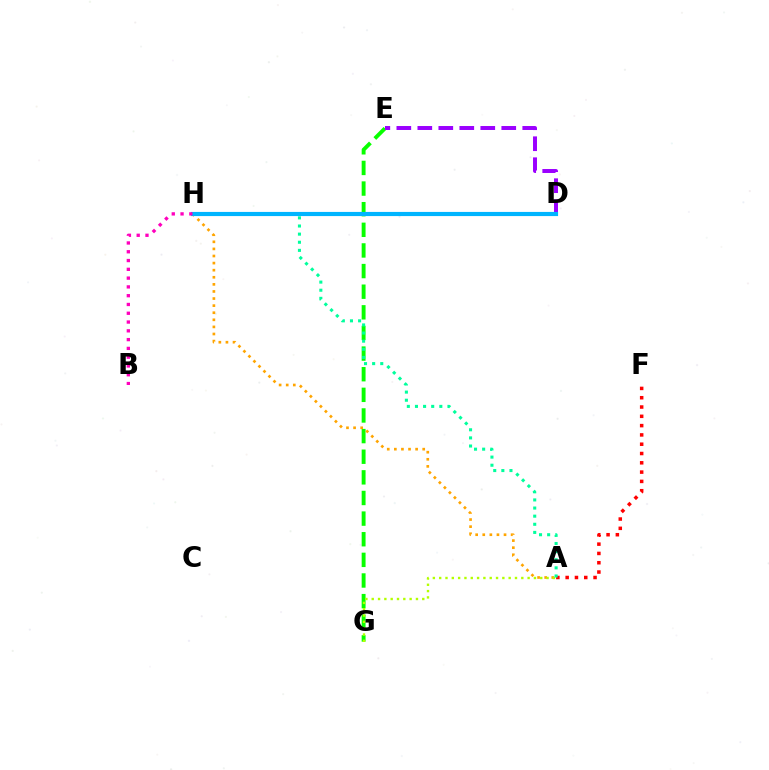{('D', 'H'): [{'color': '#0010ff', 'line_style': 'dashed', 'thickness': 2.71}, {'color': '#00b5ff', 'line_style': 'solid', 'thickness': 2.99}], ('E', 'G'): [{'color': '#08ff00', 'line_style': 'dashed', 'thickness': 2.8}], ('A', 'H'): [{'color': '#ffa500', 'line_style': 'dotted', 'thickness': 1.93}, {'color': '#00ff9d', 'line_style': 'dotted', 'thickness': 2.21}], ('A', 'F'): [{'color': '#ff0000', 'line_style': 'dotted', 'thickness': 2.53}], ('A', 'G'): [{'color': '#b3ff00', 'line_style': 'dotted', 'thickness': 1.72}], ('D', 'E'): [{'color': '#9b00ff', 'line_style': 'dashed', 'thickness': 2.85}], ('B', 'H'): [{'color': '#ff00bd', 'line_style': 'dotted', 'thickness': 2.39}]}